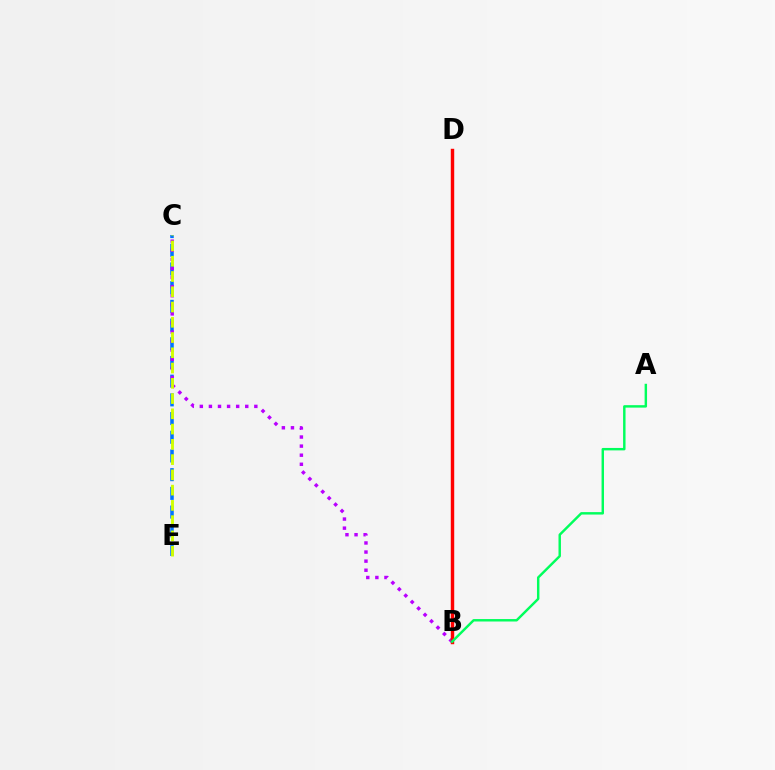{('C', 'E'): [{'color': '#0074ff', 'line_style': 'dashed', 'thickness': 2.54}, {'color': '#d1ff00', 'line_style': 'dashed', 'thickness': 2.07}], ('B', 'C'): [{'color': '#b900ff', 'line_style': 'dotted', 'thickness': 2.47}], ('B', 'D'): [{'color': '#ff0000', 'line_style': 'solid', 'thickness': 2.47}], ('A', 'B'): [{'color': '#00ff5c', 'line_style': 'solid', 'thickness': 1.76}]}